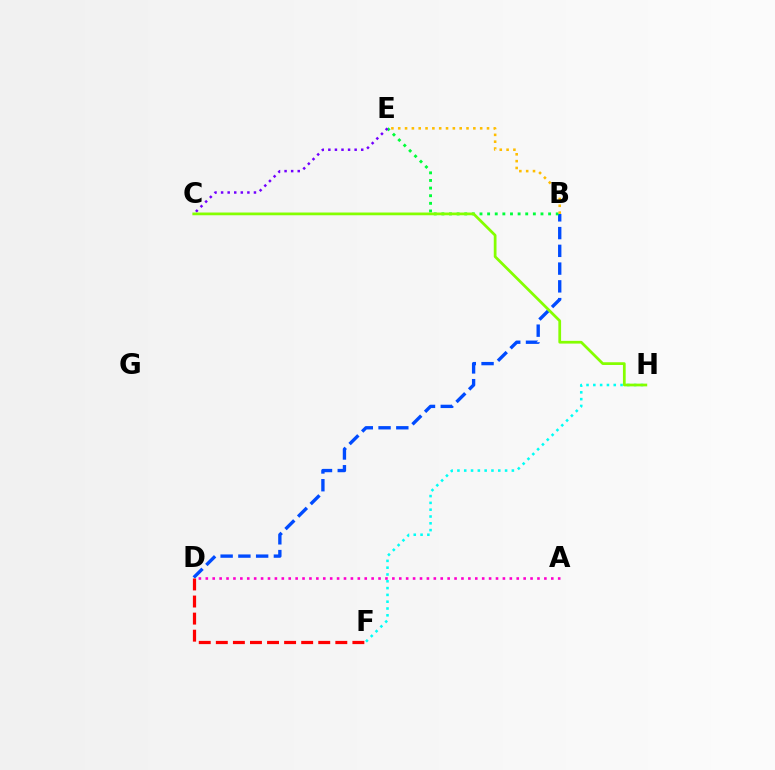{('B', 'D'): [{'color': '#004bff', 'line_style': 'dashed', 'thickness': 2.41}], ('B', 'E'): [{'color': '#00ff39', 'line_style': 'dotted', 'thickness': 2.07}, {'color': '#ffbd00', 'line_style': 'dotted', 'thickness': 1.86}], ('C', 'E'): [{'color': '#7200ff', 'line_style': 'dotted', 'thickness': 1.79}], ('F', 'H'): [{'color': '#00fff6', 'line_style': 'dotted', 'thickness': 1.85}], ('C', 'H'): [{'color': '#84ff00', 'line_style': 'solid', 'thickness': 1.97}], ('D', 'F'): [{'color': '#ff0000', 'line_style': 'dashed', 'thickness': 2.32}], ('A', 'D'): [{'color': '#ff00cf', 'line_style': 'dotted', 'thickness': 1.88}]}